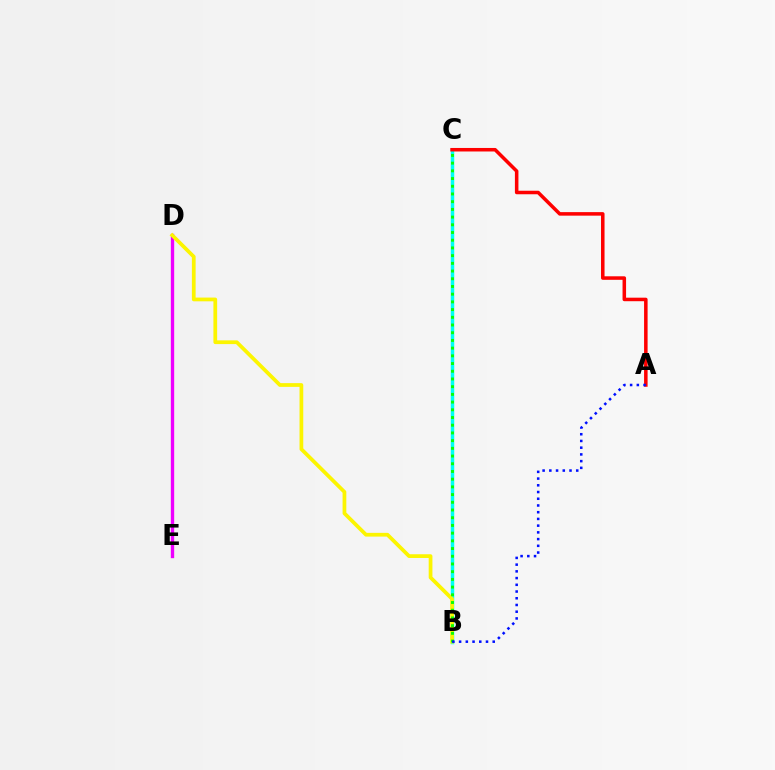{('D', 'E'): [{'color': '#ee00ff', 'line_style': 'solid', 'thickness': 2.41}], ('B', 'C'): [{'color': '#00fff6', 'line_style': 'solid', 'thickness': 2.5}, {'color': '#08ff00', 'line_style': 'dotted', 'thickness': 2.09}], ('A', 'C'): [{'color': '#ff0000', 'line_style': 'solid', 'thickness': 2.54}], ('B', 'D'): [{'color': '#fcf500', 'line_style': 'solid', 'thickness': 2.69}], ('A', 'B'): [{'color': '#0010ff', 'line_style': 'dotted', 'thickness': 1.83}]}